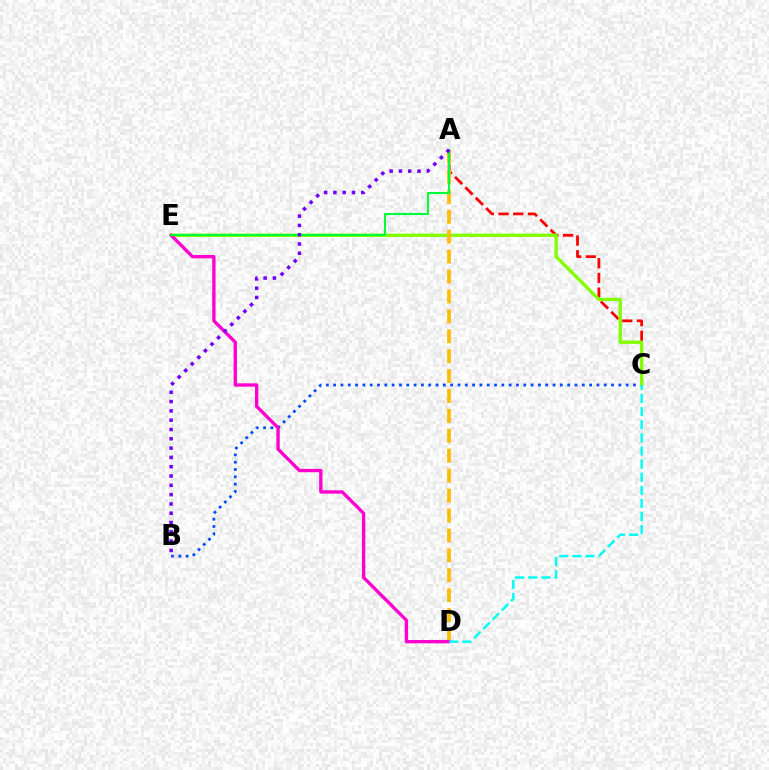{('A', 'C'): [{'color': '#ff0000', 'line_style': 'dashed', 'thickness': 2.0}], ('B', 'C'): [{'color': '#004bff', 'line_style': 'dotted', 'thickness': 1.99}], ('C', 'E'): [{'color': '#84ff00', 'line_style': 'solid', 'thickness': 2.43}], ('A', 'D'): [{'color': '#ffbd00', 'line_style': 'dashed', 'thickness': 2.71}], ('D', 'E'): [{'color': '#ff00cf', 'line_style': 'solid', 'thickness': 2.41}], ('A', 'E'): [{'color': '#00ff39', 'line_style': 'solid', 'thickness': 1.5}], ('C', 'D'): [{'color': '#00fff6', 'line_style': 'dashed', 'thickness': 1.78}], ('A', 'B'): [{'color': '#7200ff', 'line_style': 'dotted', 'thickness': 2.53}]}